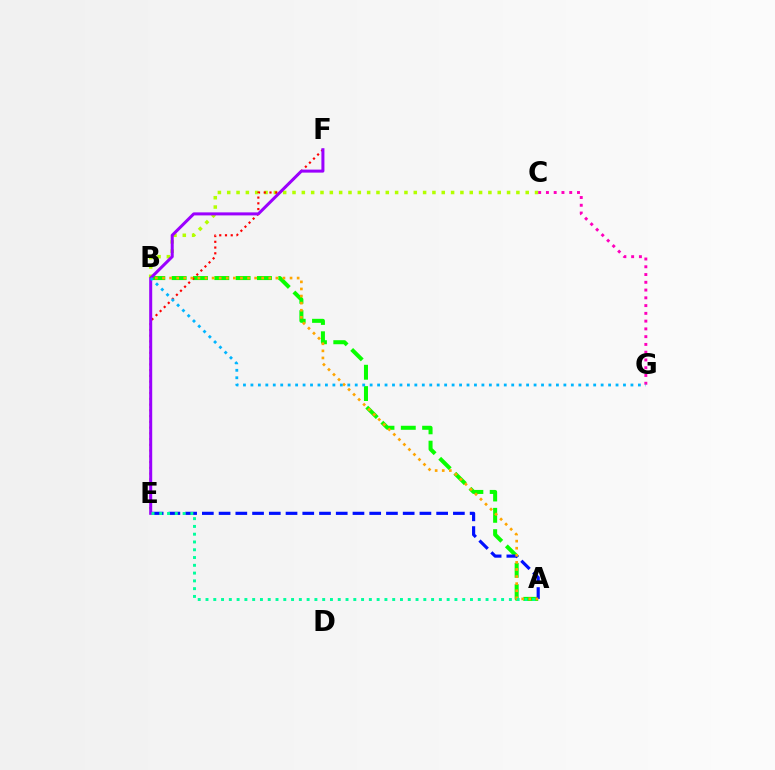{('B', 'C'): [{'color': '#b3ff00', 'line_style': 'dotted', 'thickness': 2.53}], ('A', 'B'): [{'color': '#08ff00', 'line_style': 'dashed', 'thickness': 2.9}, {'color': '#ffa500', 'line_style': 'dotted', 'thickness': 1.93}], ('E', 'F'): [{'color': '#ff0000', 'line_style': 'dotted', 'thickness': 1.56}, {'color': '#9b00ff', 'line_style': 'solid', 'thickness': 2.17}], ('A', 'E'): [{'color': '#0010ff', 'line_style': 'dashed', 'thickness': 2.27}, {'color': '#00ff9d', 'line_style': 'dotted', 'thickness': 2.11}], ('C', 'G'): [{'color': '#ff00bd', 'line_style': 'dotted', 'thickness': 2.11}], ('B', 'G'): [{'color': '#00b5ff', 'line_style': 'dotted', 'thickness': 2.02}]}